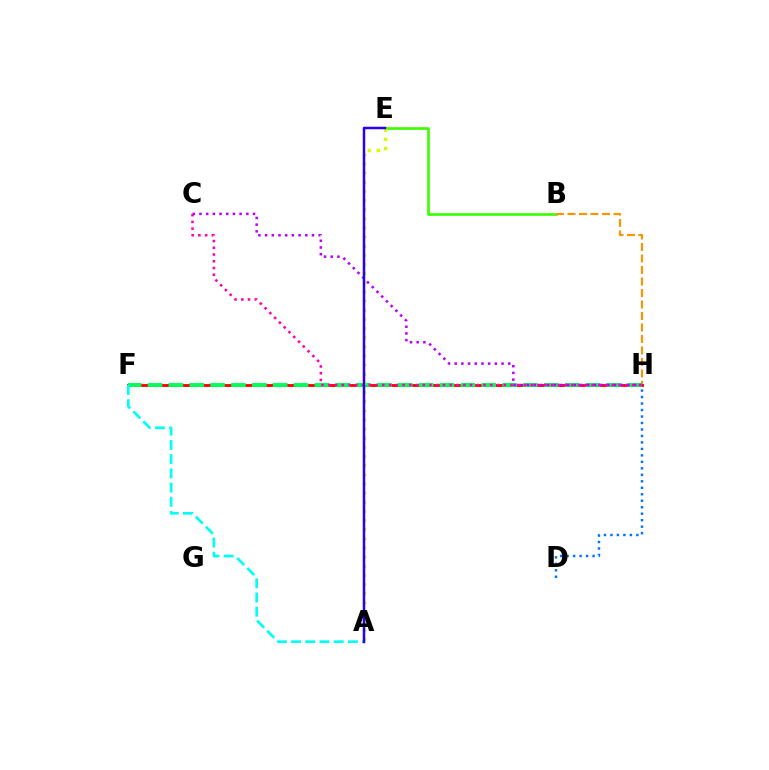{('B', 'E'): [{'color': '#3dff00', 'line_style': 'solid', 'thickness': 1.93}], ('B', 'H'): [{'color': '#ff9400', 'line_style': 'dashed', 'thickness': 1.56}], ('D', 'H'): [{'color': '#0074ff', 'line_style': 'dotted', 'thickness': 1.76}], ('F', 'H'): [{'color': '#ff0000', 'line_style': 'solid', 'thickness': 2.05}, {'color': '#00ff5c', 'line_style': 'dashed', 'thickness': 2.83}], ('A', 'F'): [{'color': '#00fff6', 'line_style': 'dashed', 'thickness': 1.93}], ('C', 'H'): [{'color': '#ff00ac', 'line_style': 'dotted', 'thickness': 1.83}, {'color': '#b900ff', 'line_style': 'dotted', 'thickness': 1.82}], ('A', 'E'): [{'color': '#d1ff00', 'line_style': 'dotted', 'thickness': 2.48}, {'color': '#2500ff', 'line_style': 'solid', 'thickness': 1.8}]}